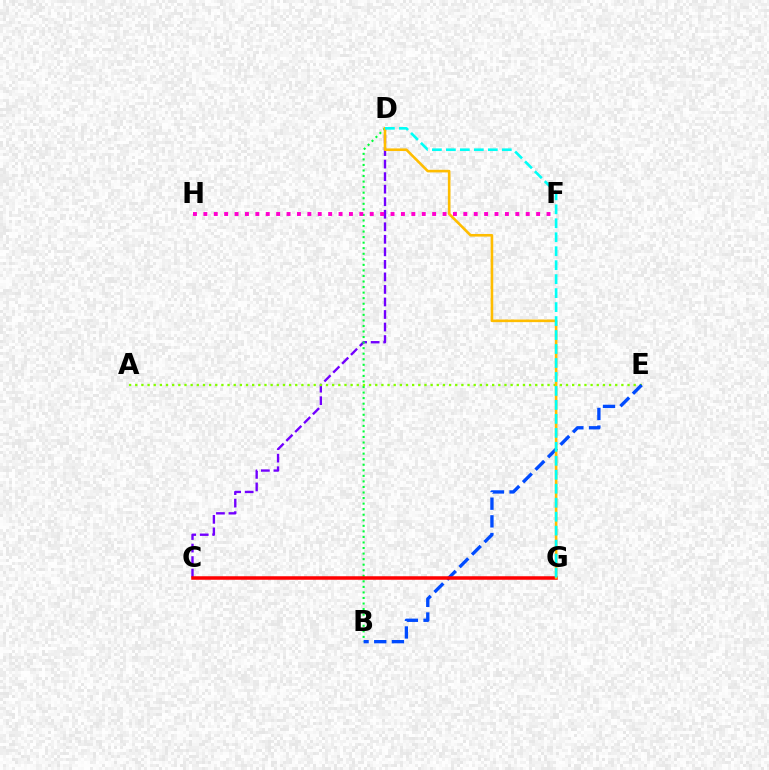{('C', 'D'): [{'color': '#7200ff', 'line_style': 'dashed', 'thickness': 1.7}], ('B', 'D'): [{'color': '#00ff39', 'line_style': 'dotted', 'thickness': 1.51}], ('A', 'E'): [{'color': '#84ff00', 'line_style': 'dotted', 'thickness': 1.67}], ('B', 'E'): [{'color': '#004bff', 'line_style': 'dashed', 'thickness': 2.4}], ('C', 'G'): [{'color': '#ff0000', 'line_style': 'solid', 'thickness': 2.53}], ('F', 'H'): [{'color': '#ff00cf', 'line_style': 'dotted', 'thickness': 2.83}], ('D', 'G'): [{'color': '#ffbd00', 'line_style': 'solid', 'thickness': 1.88}, {'color': '#00fff6', 'line_style': 'dashed', 'thickness': 1.9}]}